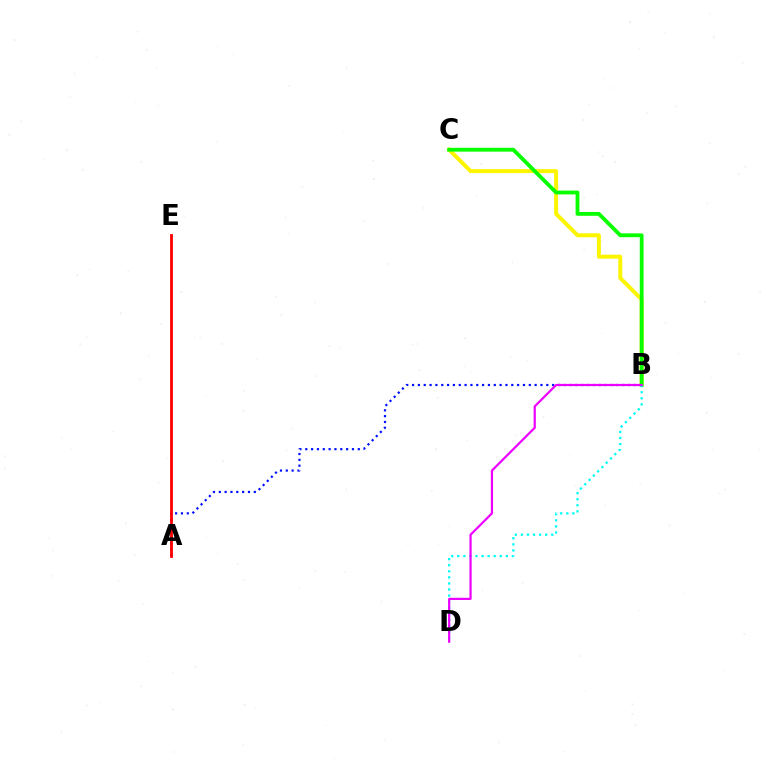{('B', 'C'): [{'color': '#fcf500', 'line_style': 'solid', 'thickness': 2.87}, {'color': '#08ff00', 'line_style': 'solid', 'thickness': 2.74}], ('A', 'B'): [{'color': '#0010ff', 'line_style': 'dotted', 'thickness': 1.59}], ('A', 'E'): [{'color': '#ff0000', 'line_style': 'solid', 'thickness': 2.03}], ('B', 'D'): [{'color': '#00fff6', 'line_style': 'dotted', 'thickness': 1.65}, {'color': '#ee00ff', 'line_style': 'solid', 'thickness': 1.59}]}